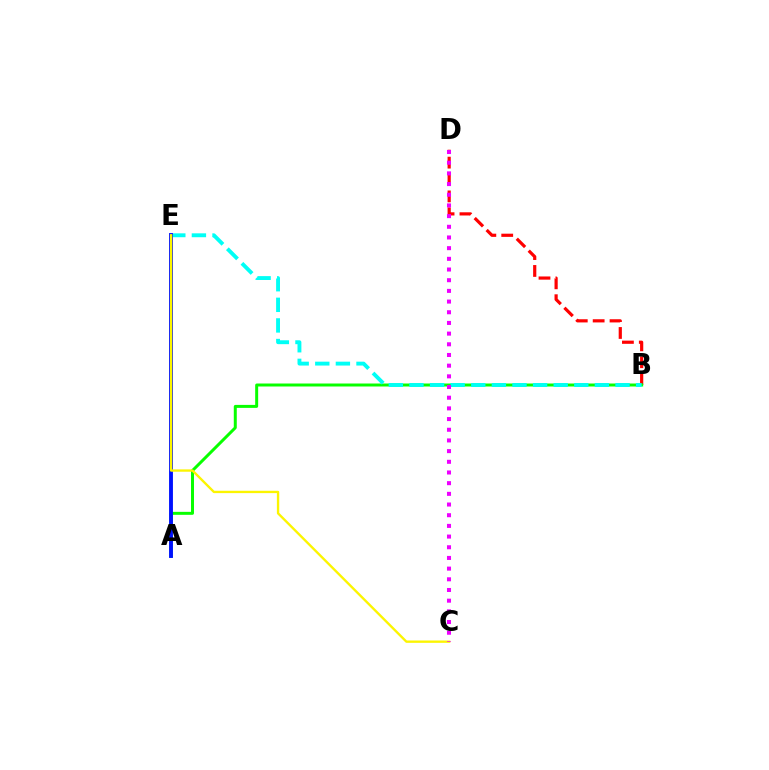{('B', 'D'): [{'color': '#ff0000', 'line_style': 'dashed', 'thickness': 2.29}], ('A', 'B'): [{'color': '#08ff00', 'line_style': 'solid', 'thickness': 2.15}], ('B', 'E'): [{'color': '#00fff6', 'line_style': 'dashed', 'thickness': 2.8}], ('A', 'E'): [{'color': '#0010ff', 'line_style': 'solid', 'thickness': 2.78}], ('C', 'E'): [{'color': '#fcf500', 'line_style': 'solid', 'thickness': 1.69}], ('C', 'D'): [{'color': '#ee00ff', 'line_style': 'dotted', 'thickness': 2.9}]}